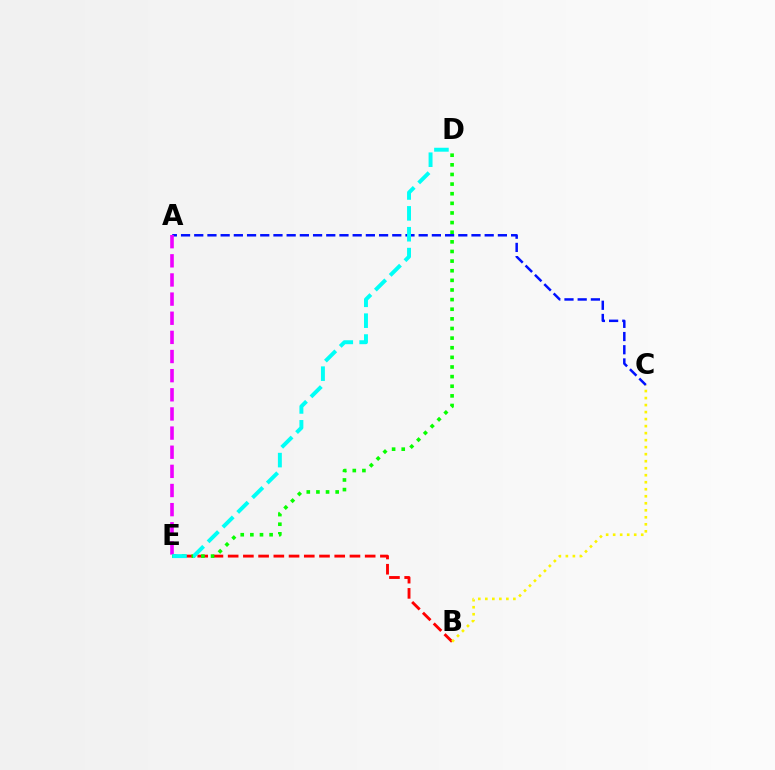{('B', 'E'): [{'color': '#ff0000', 'line_style': 'dashed', 'thickness': 2.07}], ('B', 'C'): [{'color': '#fcf500', 'line_style': 'dotted', 'thickness': 1.91}], ('D', 'E'): [{'color': '#08ff00', 'line_style': 'dotted', 'thickness': 2.62}, {'color': '#00fff6', 'line_style': 'dashed', 'thickness': 2.84}], ('A', 'C'): [{'color': '#0010ff', 'line_style': 'dashed', 'thickness': 1.79}], ('A', 'E'): [{'color': '#ee00ff', 'line_style': 'dashed', 'thickness': 2.6}]}